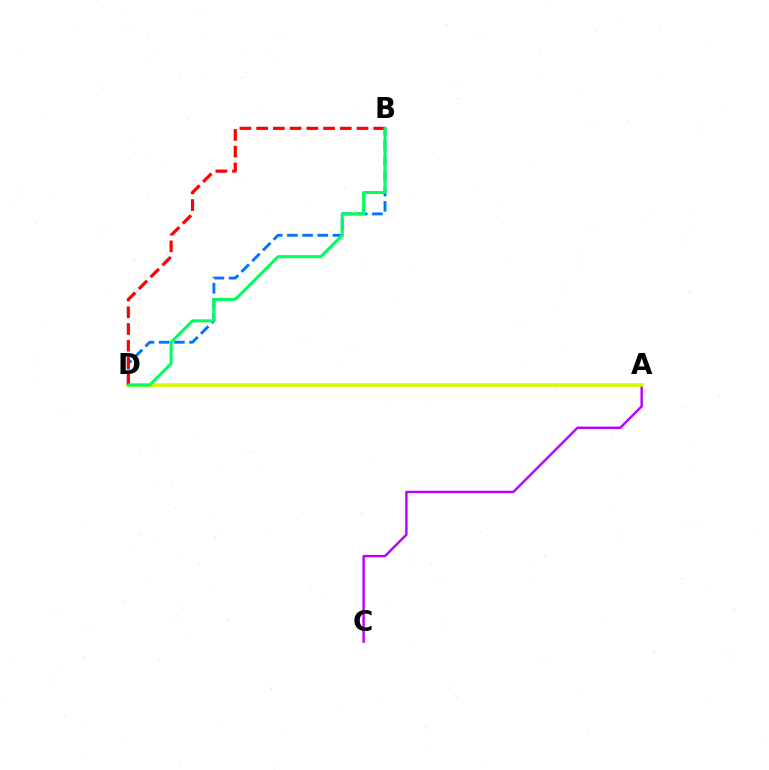{('A', 'C'): [{'color': '#b900ff', 'line_style': 'solid', 'thickness': 1.75}], ('A', 'D'): [{'color': '#d1ff00', 'line_style': 'solid', 'thickness': 2.59}], ('B', 'D'): [{'color': '#0074ff', 'line_style': 'dashed', 'thickness': 2.06}, {'color': '#ff0000', 'line_style': 'dashed', 'thickness': 2.27}, {'color': '#00ff5c', 'line_style': 'solid', 'thickness': 2.18}]}